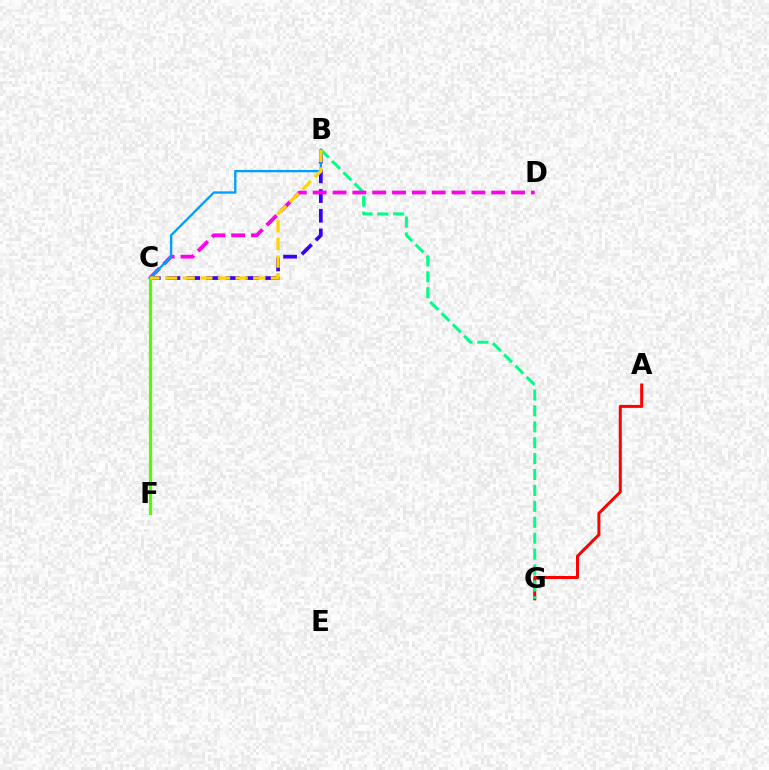{('B', 'C'): [{'color': '#3700ff', 'line_style': 'dashed', 'thickness': 2.68}, {'color': '#009eff', 'line_style': 'solid', 'thickness': 1.66}, {'color': '#ffd500', 'line_style': 'dashed', 'thickness': 2.4}], ('A', 'G'): [{'color': '#ff0000', 'line_style': 'solid', 'thickness': 2.16}], ('B', 'G'): [{'color': '#00ff86', 'line_style': 'dashed', 'thickness': 2.16}], ('C', 'D'): [{'color': '#ff00ed', 'line_style': 'dashed', 'thickness': 2.7}], ('C', 'F'): [{'color': '#4fff00', 'line_style': 'solid', 'thickness': 2.27}]}